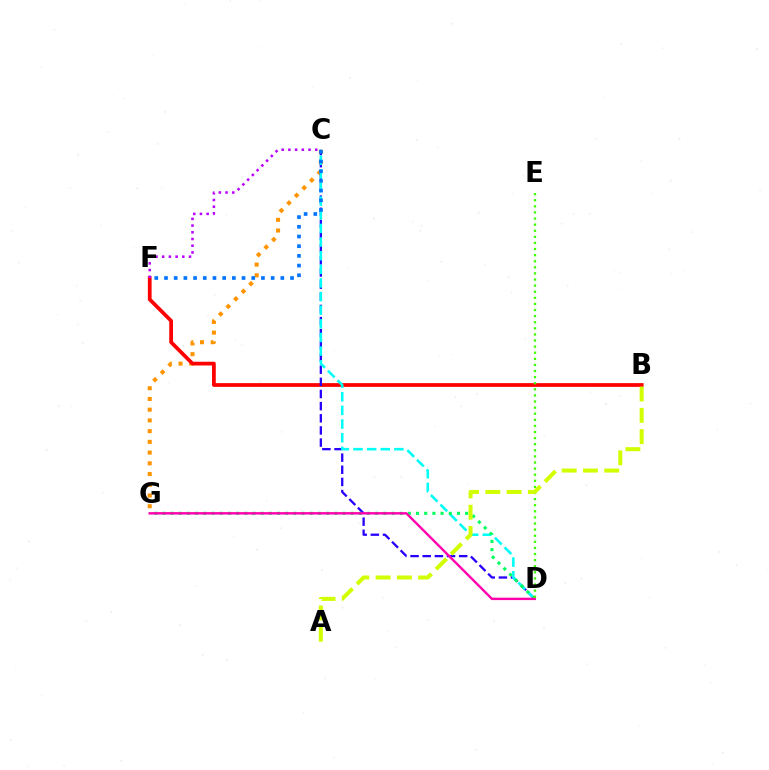{('C', 'G'): [{'color': '#ff9400', 'line_style': 'dotted', 'thickness': 2.91}], ('B', 'F'): [{'color': '#ff0000', 'line_style': 'solid', 'thickness': 2.69}], ('C', 'D'): [{'color': '#2500ff', 'line_style': 'dashed', 'thickness': 1.65}, {'color': '#00fff6', 'line_style': 'dashed', 'thickness': 1.85}], ('D', 'G'): [{'color': '#00ff5c', 'line_style': 'dotted', 'thickness': 2.22}, {'color': '#ff00ac', 'line_style': 'solid', 'thickness': 1.74}], ('C', 'F'): [{'color': '#0074ff', 'line_style': 'dotted', 'thickness': 2.63}, {'color': '#b900ff', 'line_style': 'dotted', 'thickness': 1.82}], ('D', 'E'): [{'color': '#3dff00', 'line_style': 'dotted', 'thickness': 1.66}], ('A', 'B'): [{'color': '#d1ff00', 'line_style': 'dashed', 'thickness': 2.89}]}